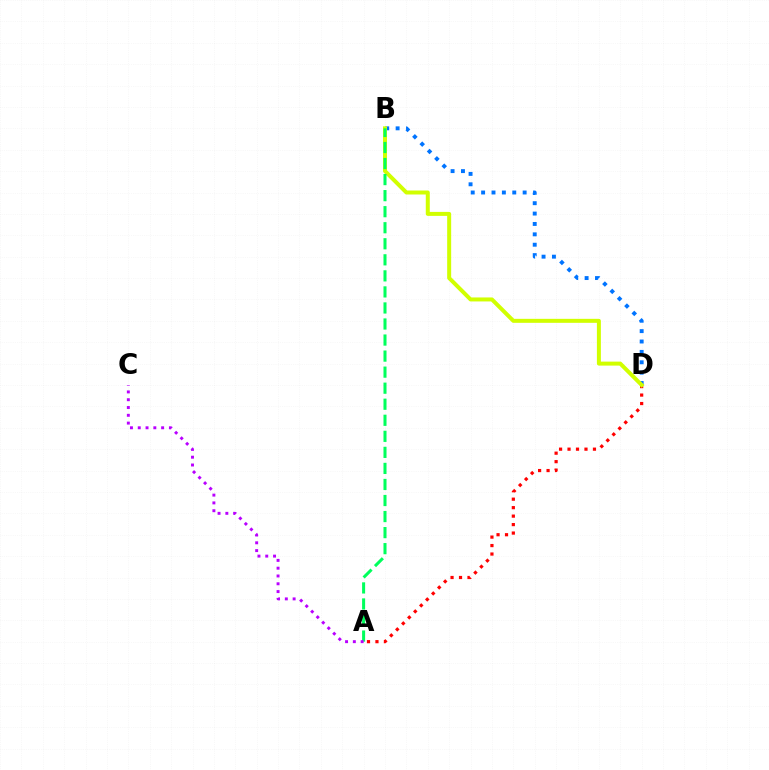{('A', 'D'): [{'color': '#ff0000', 'line_style': 'dotted', 'thickness': 2.3}], ('B', 'D'): [{'color': '#0074ff', 'line_style': 'dotted', 'thickness': 2.82}, {'color': '#d1ff00', 'line_style': 'solid', 'thickness': 2.87}], ('A', 'B'): [{'color': '#00ff5c', 'line_style': 'dashed', 'thickness': 2.18}], ('A', 'C'): [{'color': '#b900ff', 'line_style': 'dotted', 'thickness': 2.12}]}